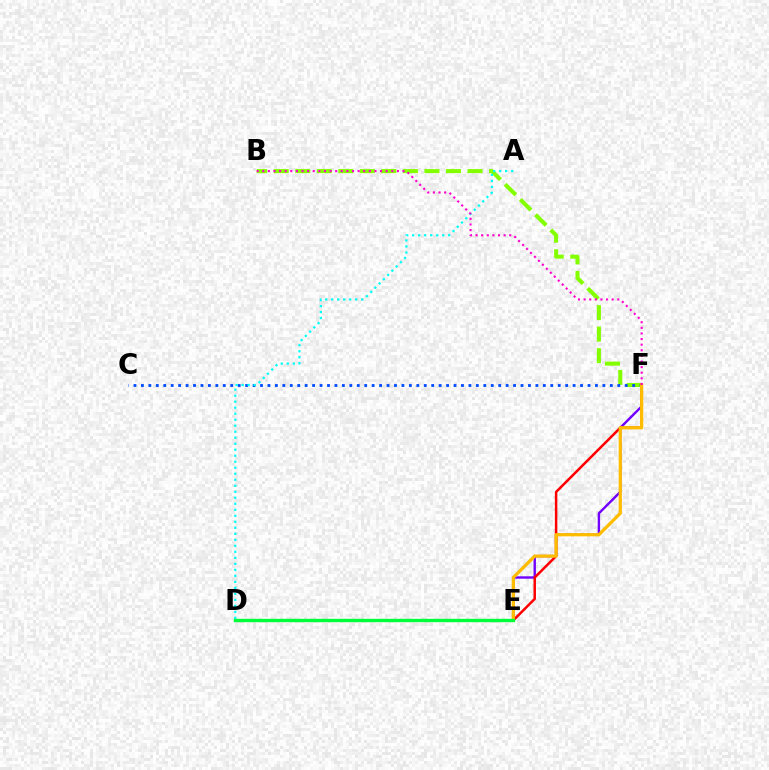{('B', 'F'): [{'color': '#84ff00', 'line_style': 'dashed', 'thickness': 2.92}, {'color': '#ff00cf', 'line_style': 'dotted', 'thickness': 1.52}], ('C', 'F'): [{'color': '#004bff', 'line_style': 'dotted', 'thickness': 2.02}], ('E', 'F'): [{'color': '#7200ff', 'line_style': 'solid', 'thickness': 1.72}, {'color': '#ffbd00', 'line_style': 'solid', 'thickness': 2.32}], ('D', 'F'): [{'color': '#ff0000', 'line_style': 'solid', 'thickness': 1.8}], ('A', 'D'): [{'color': '#00fff6', 'line_style': 'dotted', 'thickness': 1.63}], ('D', 'E'): [{'color': '#00ff39', 'line_style': 'solid', 'thickness': 2.45}]}